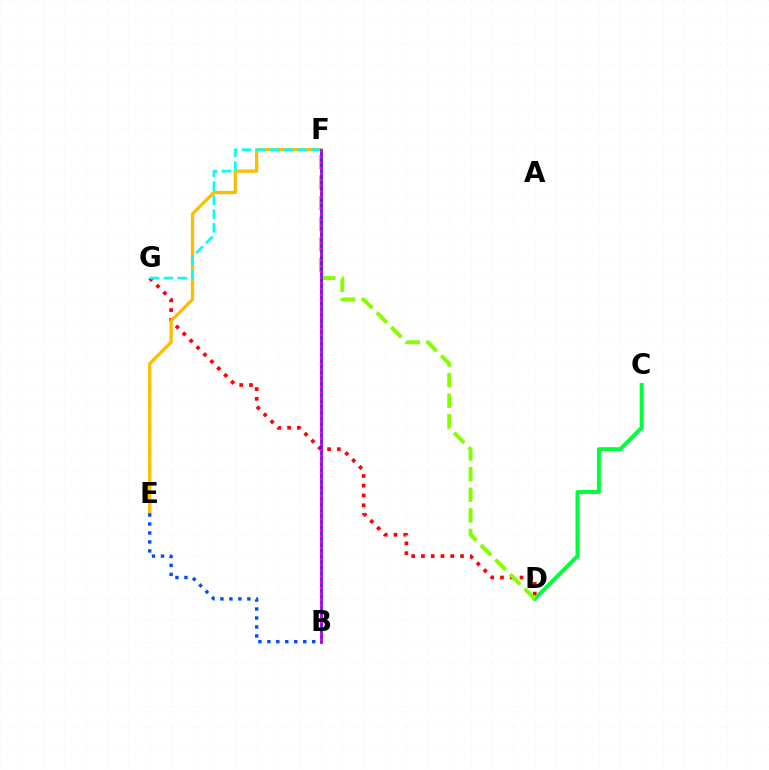{('D', 'G'): [{'color': '#ff0000', 'line_style': 'dotted', 'thickness': 2.65}], ('E', 'F'): [{'color': '#ffbd00', 'line_style': 'solid', 'thickness': 2.37}], ('C', 'D'): [{'color': '#00ff39', 'line_style': 'solid', 'thickness': 2.85}], ('D', 'F'): [{'color': '#84ff00', 'line_style': 'dashed', 'thickness': 2.8}], ('F', 'G'): [{'color': '#00fff6', 'line_style': 'dashed', 'thickness': 1.88}], ('B', 'E'): [{'color': '#004bff', 'line_style': 'dotted', 'thickness': 2.44}], ('B', 'F'): [{'color': '#7200ff', 'line_style': 'solid', 'thickness': 1.95}, {'color': '#ff00cf', 'line_style': 'dotted', 'thickness': 1.56}]}